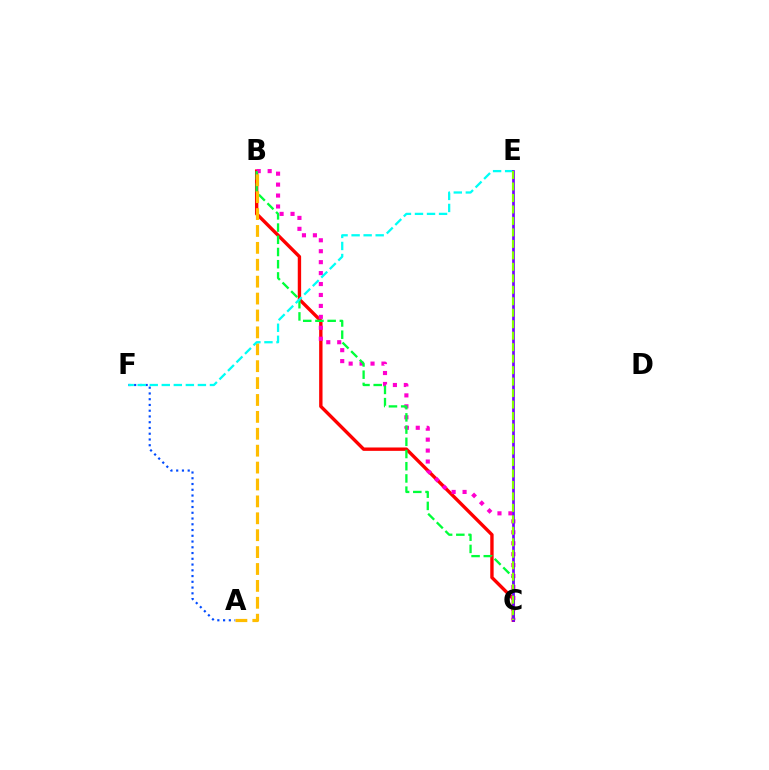{('B', 'C'): [{'color': '#ff0000', 'line_style': 'solid', 'thickness': 2.43}, {'color': '#ff00cf', 'line_style': 'dotted', 'thickness': 2.97}, {'color': '#00ff39', 'line_style': 'dashed', 'thickness': 1.66}], ('A', 'F'): [{'color': '#004bff', 'line_style': 'dotted', 'thickness': 1.56}], ('A', 'B'): [{'color': '#ffbd00', 'line_style': 'dashed', 'thickness': 2.3}], ('E', 'F'): [{'color': '#00fff6', 'line_style': 'dashed', 'thickness': 1.64}], ('C', 'E'): [{'color': '#7200ff', 'line_style': 'solid', 'thickness': 1.94}, {'color': '#84ff00', 'line_style': 'dashed', 'thickness': 1.56}]}